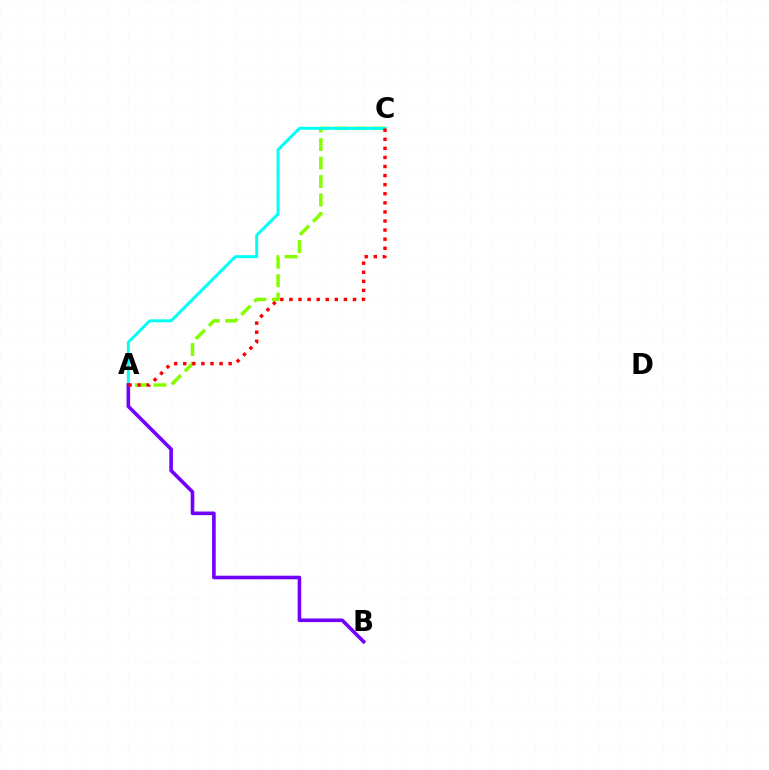{('A', 'C'): [{'color': '#84ff00', 'line_style': 'dashed', 'thickness': 2.51}, {'color': '#00fff6', 'line_style': 'solid', 'thickness': 2.13}, {'color': '#ff0000', 'line_style': 'dotted', 'thickness': 2.47}], ('A', 'B'): [{'color': '#7200ff', 'line_style': 'solid', 'thickness': 2.6}]}